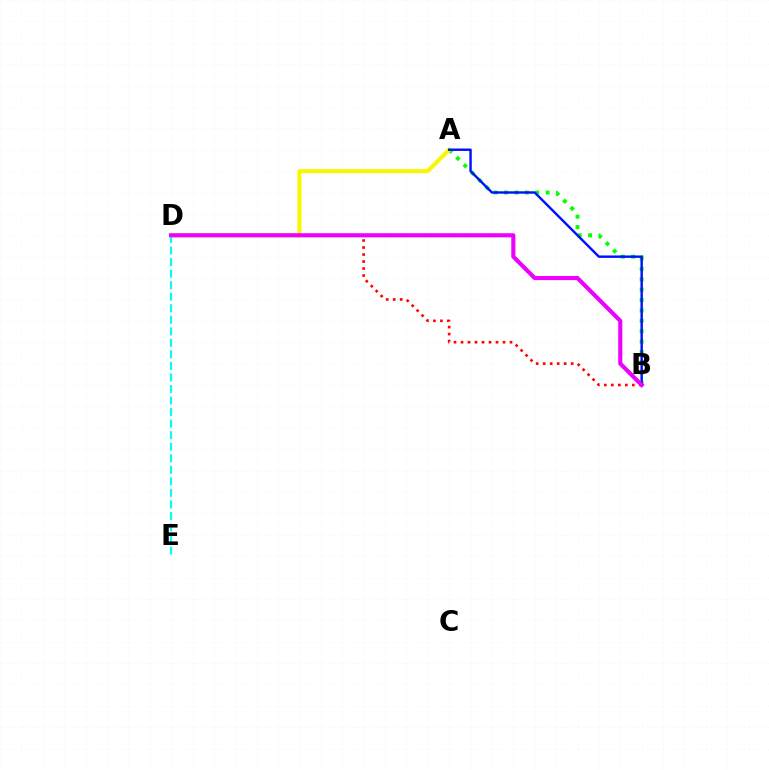{('A', 'B'): [{'color': '#08ff00', 'line_style': 'dotted', 'thickness': 2.82}, {'color': '#0010ff', 'line_style': 'solid', 'thickness': 1.74}], ('A', 'D'): [{'color': '#fcf500', 'line_style': 'solid', 'thickness': 2.92}], ('B', 'D'): [{'color': '#ff0000', 'line_style': 'dotted', 'thickness': 1.9}, {'color': '#ee00ff', 'line_style': 'solid', 'thickness': 2.95}], ('D', 'E'): [{'color': '#00fff6', 'line_style': 'dashed', 'thickness': 1.57}]}